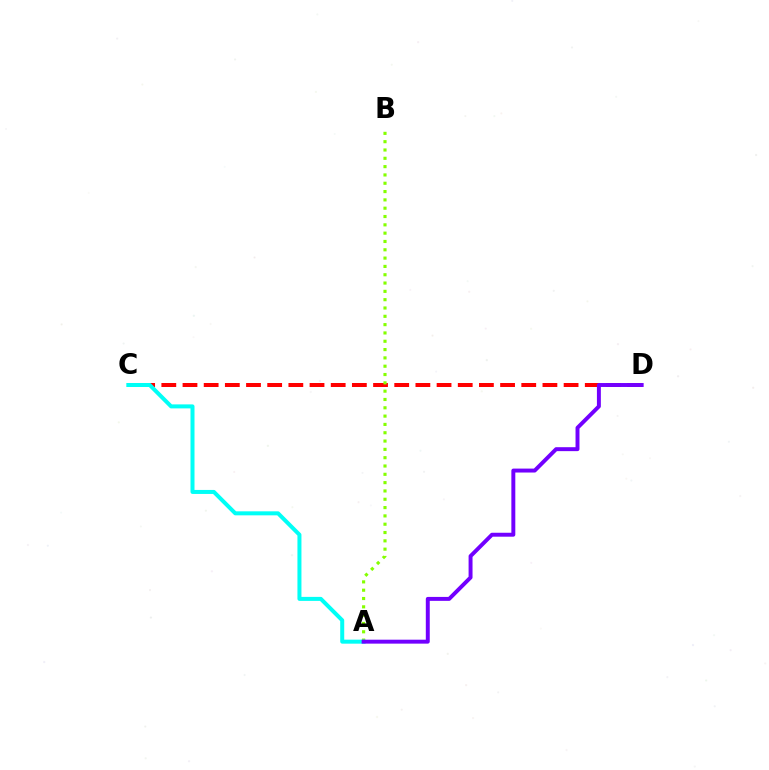{('C', 'D'): [{'color': '#ff0000', 'line_style': 'dashed', 'thickness': 2.88}], ('A', 'B'): [{'color': '#84ff00', 'line_style': 'dotted', 'thickness': 2.26}], ('A', 'C'): [{'color': '#00fff6', 'line_style': 'solid', 'thickness': 2.88}], ('A', 'D'): [{'color': '#7200ff', 'line_style': 'solid', 'thickness': 2.84}]}